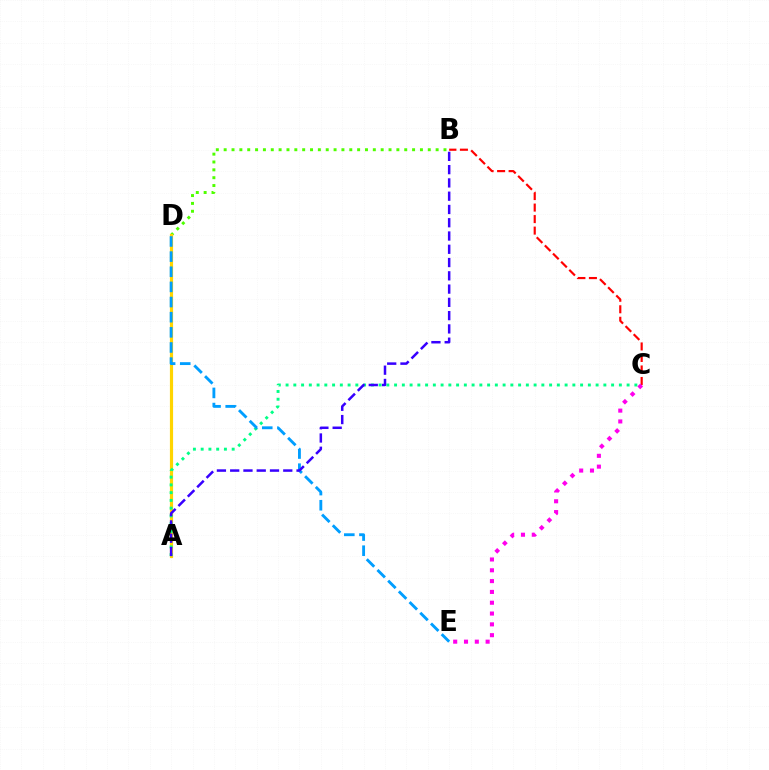{('B', 'D'): [{'color': '#4fff00', 'line_style': 'dotted', 'thickness': 2.13}], ('A', 'D'): [{'color': '#ffd500', 'line_style': 'solid', 'thickness': 2.29}], ('A', 'C'): [{'color': '#00ff86', 'line_style': 'dotted', 'thickness': 2.11}], ('D', 'E'): [{'color': '#009eff', 'line_style': 'dashed', 'thickness': 2.06}], ('A', 'B'): [{'color': '#3700ff', 'line_style': 'dashed', 'thickness': 1.8}], ('B', 'C'): [{'color': '#ff0000', 'line_style': 'dashed', 'thickness': 1.56}], ('C', 'E'): [{'color': '#ff00ed', 'line_style': 'dotted', 'thickness': 2.94}]}